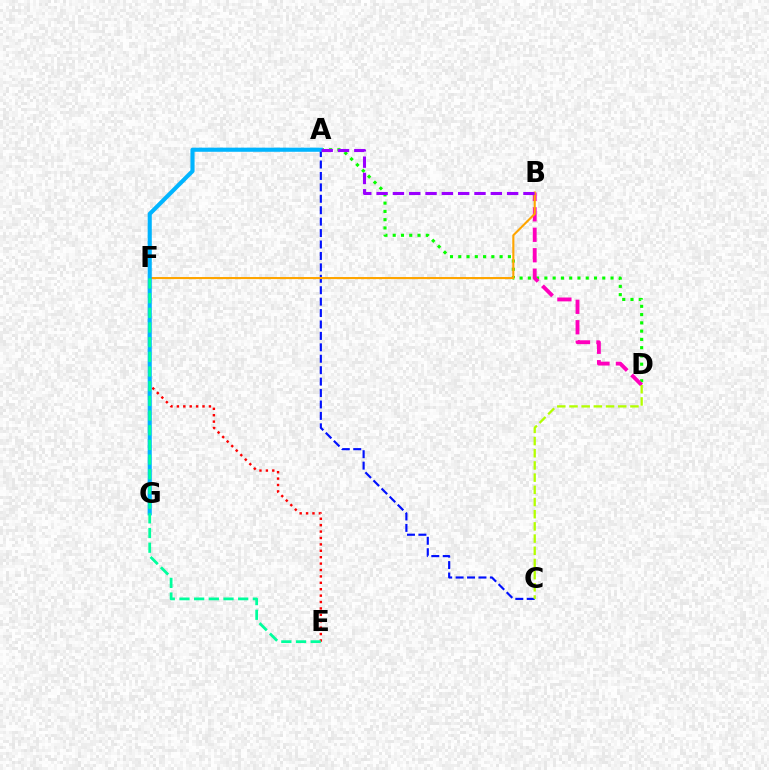{('A', 'D'): [{'color': '#08ff00', 'line_style': 'dotted', 'thickness': 2.25}], ('A', 'C'): [{'color': '#0010ff', 'line_style': 'dashed', 'thickness': 1.55}], ('E', 'F'): [{'color': '#ff0000', 'line_style': 'dotted', 'thickness': 1.74}, {'color': '#00ff9d', 'line_style': 'dashed', 'thickness': 1.99}], ('B', 'D'): [{'color': '#ff00bd', 'line_style': 'dashed', 'thickness': 2.78}], ('B', 'F'): [{'color': '#ffa500', 'line_style': 'solid', 'thickness': 1.52}], ('A', 'G'): [{'color': '#00b5ff', 'line_style': 'solid', 'thickness': 2.97}], ('A', 'B'): [{'color': '#9b00ff', 'line_style': 'dashed', 'thickness': 2.22}], ('C', 'D'): [{'color': '#b3ff00', 'line_style': 'dashed', 'thickness': 1.66}]}